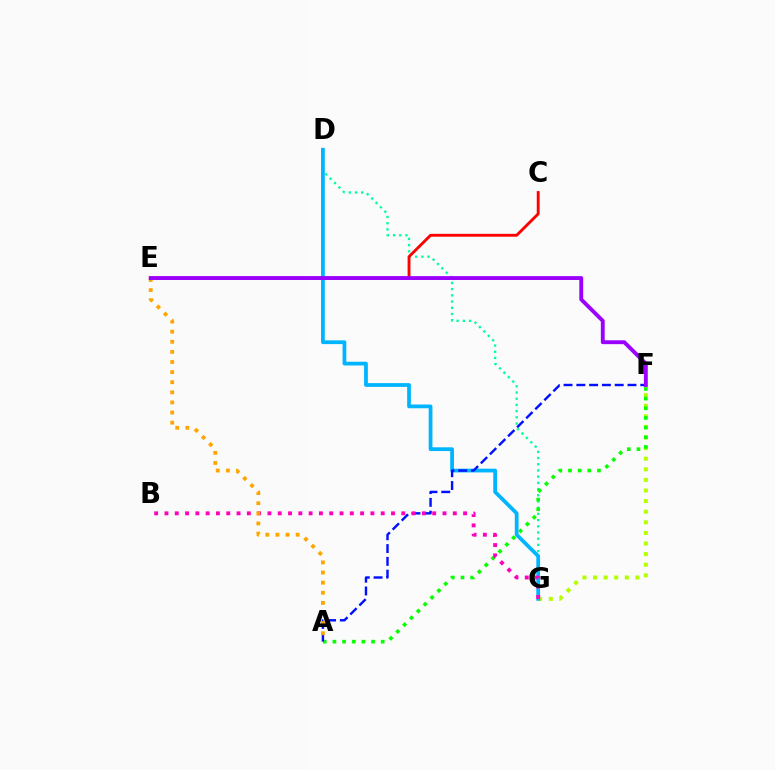{('D', 'G'): [{'color': '#00ff9d', 'line_style': 'dotted', 'thickness': 1.69}, {'color': '#00b5ff', 'line_style': 'solid', 'thickness': 2.7}], ('F', 'G'): [{'color': '#b3ff00', 'line_style': 'dotted', 'thickness': 2.88}], ('A', 'F'): [{'color': '#08ff00', 'line_style': 'dotted', 'thickness': 2.62}, {'color': '#0010ff', 'line_style': 'dashed', 'thickness': 1.74}], ('C', 'E'): [{'color': '#ff0000', 'line_style': 'solid', 'thickness': 2.06}], ('B', 'G'): [{'color': '#ff00bd', 'line_style': 'dotted', 'thickness': 2.8}], ('A', 'E'): [{'color': '#ffa500', 'line_style': 'dotted', 'thickness': 2.75}], ('E', 'F'): [{'color': '#9b00ff', 'line_style': 'solid', 'thickness': 2.79}]}